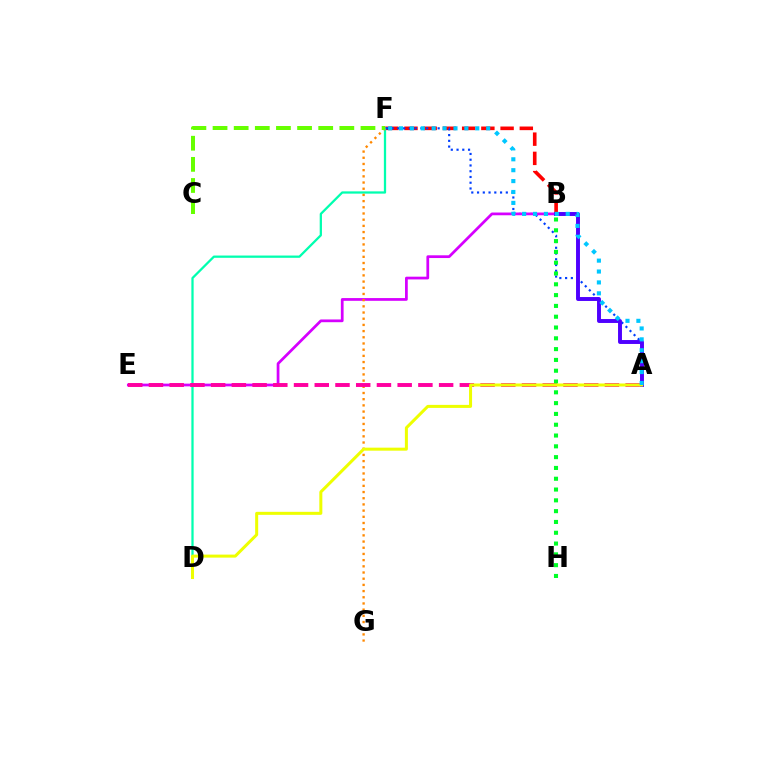{('B', 'F'): [{'color': '#ff0000', 'line_style': 'dashed', 'thickness': 2.61}], ('D', 'F'): [{'color': '#00ffaf', 'line_style': 'solid', 'thickness': 1.63}], ('A', 'F'): [{'color': '#003fff', 'line_style': 'dotted', 'thickness': 1.56}, {'color': '#00c7ff', 'line_style': 'dotted', 'thickness': 2.96}], ('B', 'E'): [{'color': '#d600ff', 'line_style': 'solid', 'thickness': 1.97}], ('F', 'G'): [{'color': '#ff8800', 'line_style': 'dotted', 'thickness': 1.68}], ('A', 'B'): [{'color': '#4f00ff', 'line_style': 'solid', 'thickness': 2.83}], ('C', 'F'): [{'color': '#66ff00', 'line_style': 'dashed', 'thickness': 2.87}], ('A', 'E'): [{'color': '#ff00a0', 'line_style': 'dashed', 'thickness': 2.82}], ('B', 'H'): [{'color': '#00ff27', 'line_style': 'dotted', 'thickness': 2.93}], ('A', 'D'): [{'color': '#eeff00', 'line_style': 'solid', 'thickness': 2.17}]}